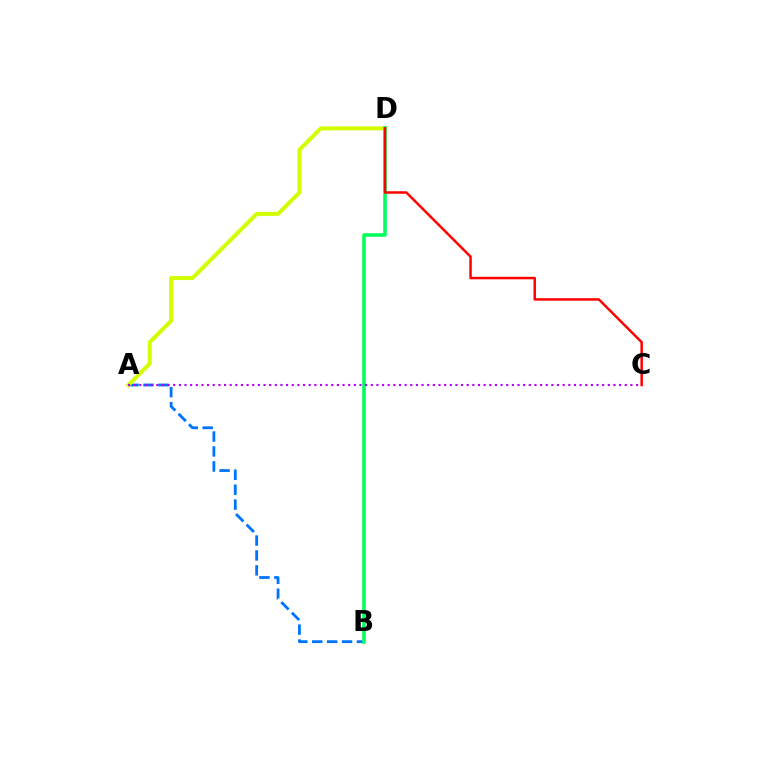{('A', 'B'): [{'color': '#0074ff', 'line_style': 'dashed', 'thickness': 2.03}], ('A', 'D'): [{'color': '#d1ff00', 'line_style': 'solid', 'thickness': 2.87}], ('B', 'D'): [{'color': '#00ff5c', 'line_style': 'solid', 'thickness': 2.55}], ('C', 'D'): [{'color': '#ff0000', 'line_style': 'solid', 'thickness': 1.8}], ('A', 'C'): [{'color': '#b900ff', 'line_style': 'dotted', 'thickness': 1.53}]}